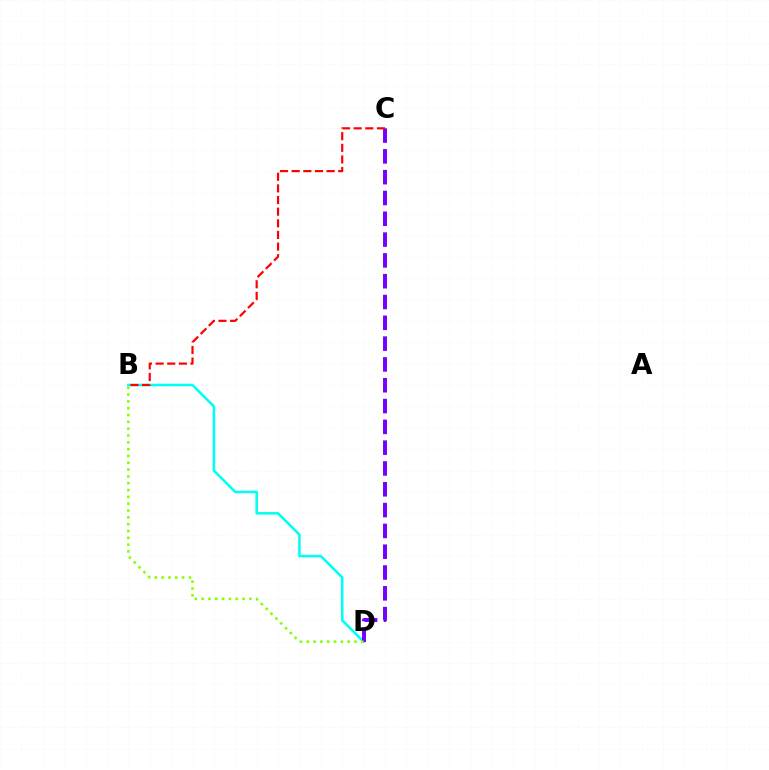{('B', 'D'): [{'color': '#00fff6', 'line_style': 'solid', 'thickness': 1.84}, {'color': '#84ff00', 'line_style': 'dotted', 'thickness': 1.85}], ('C', 'D'): [{'color': '#7200ff', 'line_style': 'dashed', 'thickness': 2.83}], ('B', 'C'): [{'color': '#ff0000', 'line_style': 'dashed', 'thickness': 1.58}]}